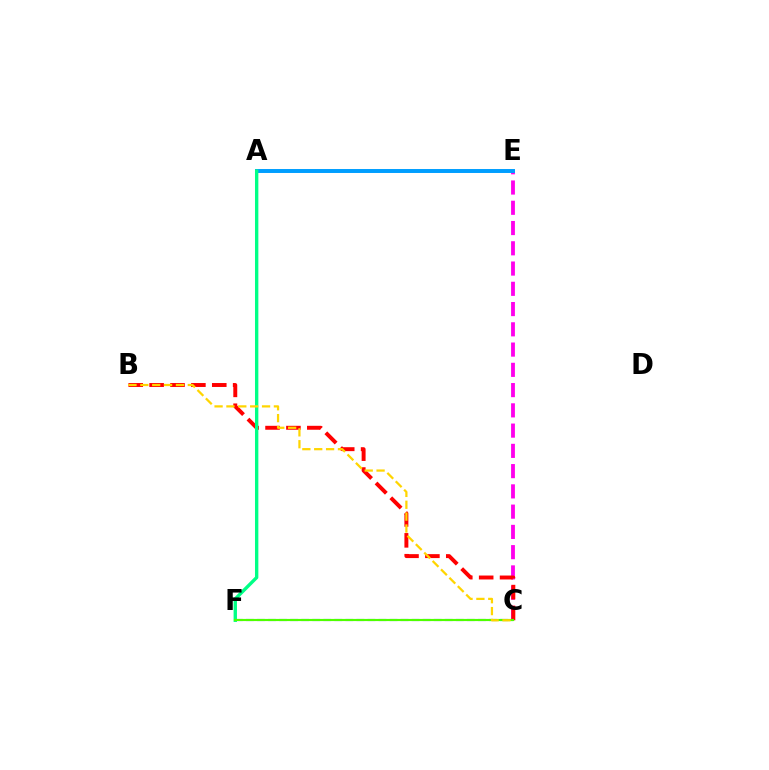{('C', 'E'): [{'color': '#ff00ed', 'line_style': 'dashed', 'thickness': 2.75}], ('B', 'C'): [{'color': '#ff0000', 'line_style': 'dashed', 'thickness': 2.84}, {'color': '#ffd500', 'line_style': 'dashed', 'thickness': 1.61}], ('A', 'E'): [{'color': '#009eff', 'line_style': 'solid', 'thickness': 2.85}], ('C', 'F'): [{'color': '#3700ff', 'line_style': 'dashed', 'thickness': 1.5}, {'color': '#4fff00', 'line_style': 'solid', 'thickness': 1.55}], ('A', 'F'): [{'color': '#00ff86', 'line_style': 'solid', 'thickness': 2.42}]}